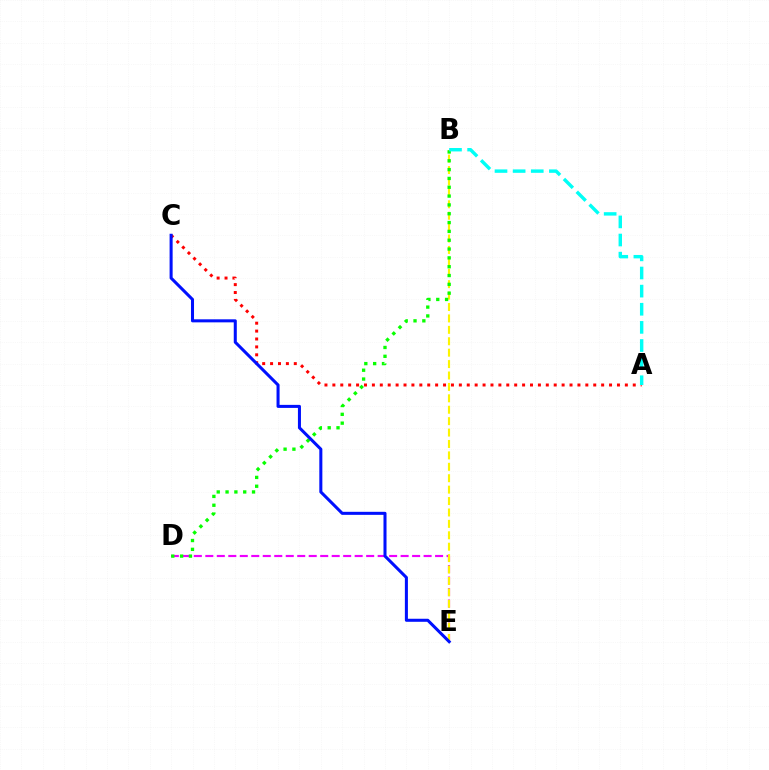{('A', 'C'): [{'color': '#ff0000', 'line_style': 'dotted', 'thickness': 2.15}], ('D', 'E'): [{'color': '#ee00ff', 'line_style': 'dashed', 'thickness': 1.56}], ('B', 'E'): [{'color': '#fcf500', 'line_style': 'dashed', 'thickness': 1.55}], ('B', 'D'): [{'color': '#08ff00', 'line_style': 'dotted', 'thickness': 2.4}], ('A', 'B'): [{'color': '#00fff6', 'line_style': 'dashed', 'thickness': 2.46}], ('C', 'E'): [{'color': '#0010ff', 'line_style': 'solid', 'thickness': 2.19}]}